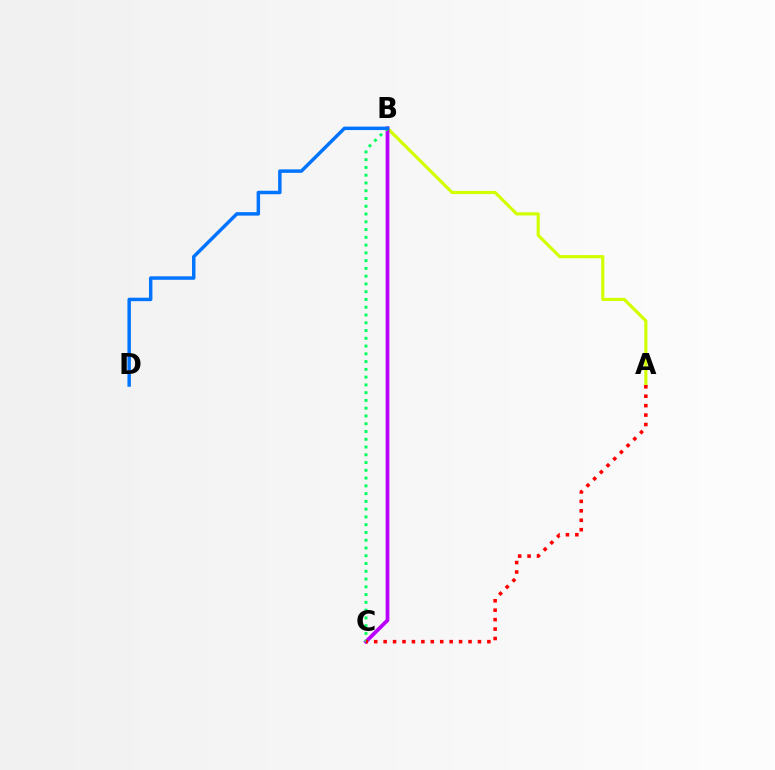{('A', 'B'): [{'color': '#d1ff00', 'line_style': 'solid', 'thickness': 2.28}], ('B', 'C'): [{'color': '#b900ff', 'line_style': 'solid', 'thickness': 2.7}, {'color': '#00ff5c', 'line_style': 'dotted', 'thickness': 2.11}], ('B', 'D'): [{'color': '#0074ff', 'line_style': 'solid', 'thickness': 2.49}], ('A', 'C'): [{'color': '#ff0000', 'line_style': 'dotted', 'thickness': 2.56}]}